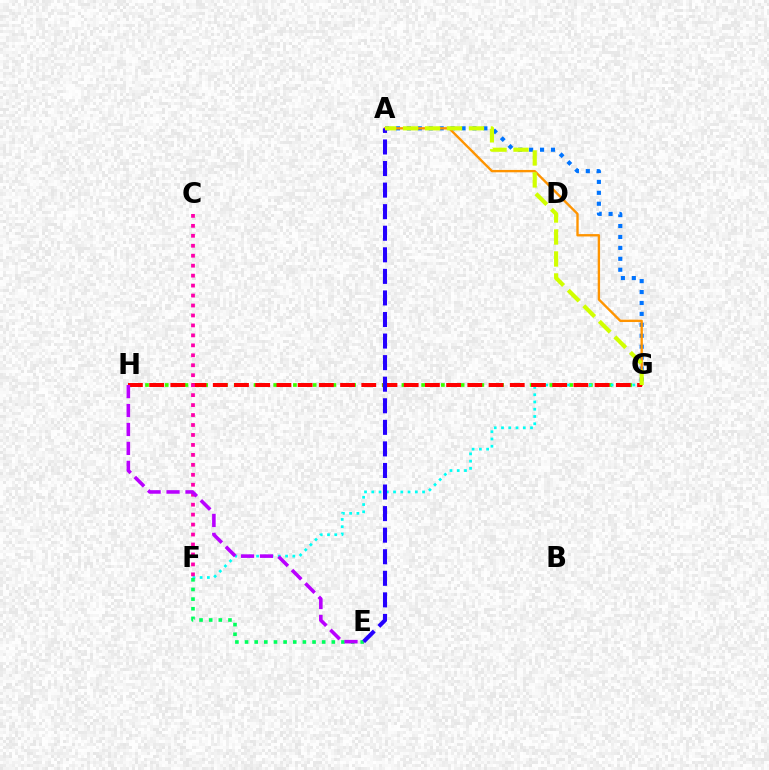{('A', 'G'): [{'color': '#0074ff', 'line_style': 'dotted', 'thickness': 2.97}, {'color': '#ff9400', 'line_style': 'solid', 'thickness': 1.7}, {'color': '#d1ff00', 'line_style': 'dashed', 'thickness': 2.98}], ('G', 'H'): [{'color': '#3dff00', 'line_style': 'dotted', 'thickness': 2.68}, {'color': '#ff0000', 'line_style': 'dashed', 'thickness': 2.88}], ('F', 'G'): [{'color': '#00fff6', 'line_style': 'dotted', 'thickness': 1.97}], ('E', 'F'): [{'color': '#00ff5c', 'line_style': 'dotted', 'thickness': 2.62}], ('C', 'F'): [{'color': '#ff00ac', 'line_style': 'dotted', 'thickness': 2.71}], ('A', 'E'): [{'color': '#2500ff', 'line_style': 'dashed', 'thickness': 2.93}], ('E', 'H'): [{'color': '#b900ff', 'line_style': 'dashed', 'thickness': 2.57}]}